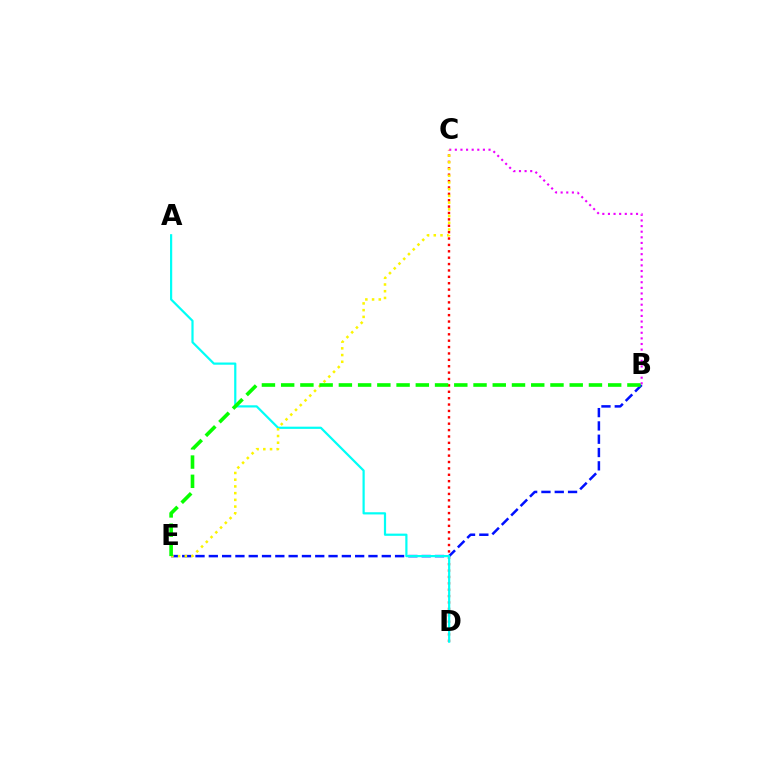{('B', 'E'): [{'color': '#0010ff', 'line_style': 'dashed', 'thickness': 1.81}, {'color': '#08ff00', 'line_style': 'dashed', 'thickness': 2.61}], ('C', 'D'): [{'color': '#ff0000', 'line_style': 'dotted', 'thickness': 1.73}], ('B', 'C'): [{'color': '#ee00ff', 'line_style': 'dotted', 'thickness': 1.53}], ('A', 'D'): [{'color': '#00fff6', 'line_style': 'solid', 'thickness': 1.59}], ('C', 'E'): [{'color': '#fcf500', 'line_style': 'dotted', 'thickness': 1.83}]}